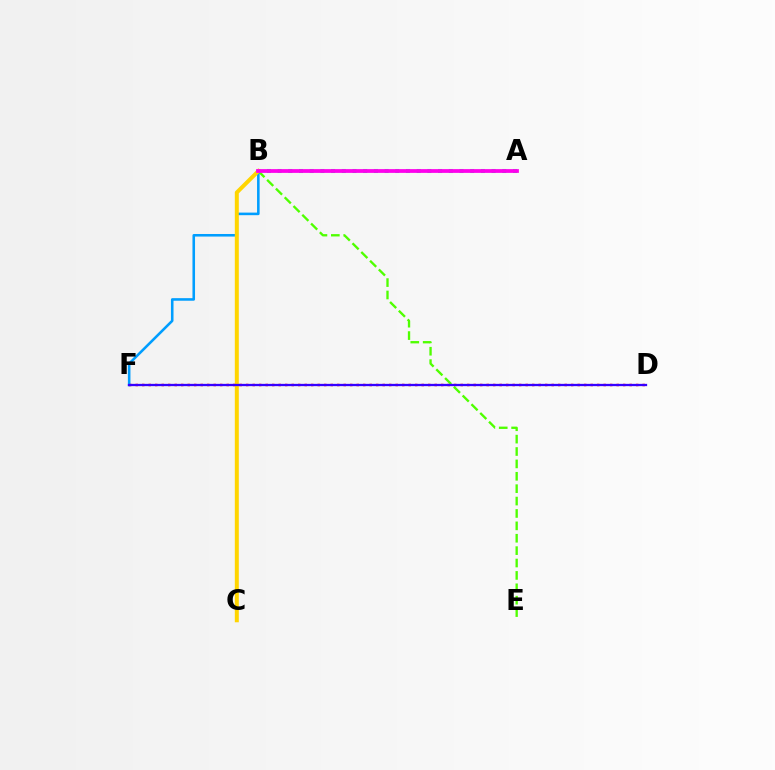{('D', 'F'): [{'color': '#ff0000', 'line_style': 'dotted', 'thickness': 1.77}, {'color': '#3700ff', 'line_style': 'solid', 'thickness': 1.64}], ('B', 'E'): [{'color': '#4fff00', 'line_style': 'dashed', 'thickness': 1.68}], ('B', 'F'): [{'color': '#009eff', 'line_style': 'solid', 'thickness': 1.85}], ('A', 'B'): [{'color': '#00ff86', 'line_style': 'dotted', 'thickness': 2.91}, {'color': '#ff00ed', 'line_style': 'solid', 'thickness': 2.71}], ('B', 'C'): [{'color': '#ffd500', 'line_style': 'solid', 'thickness': 2.87}]}